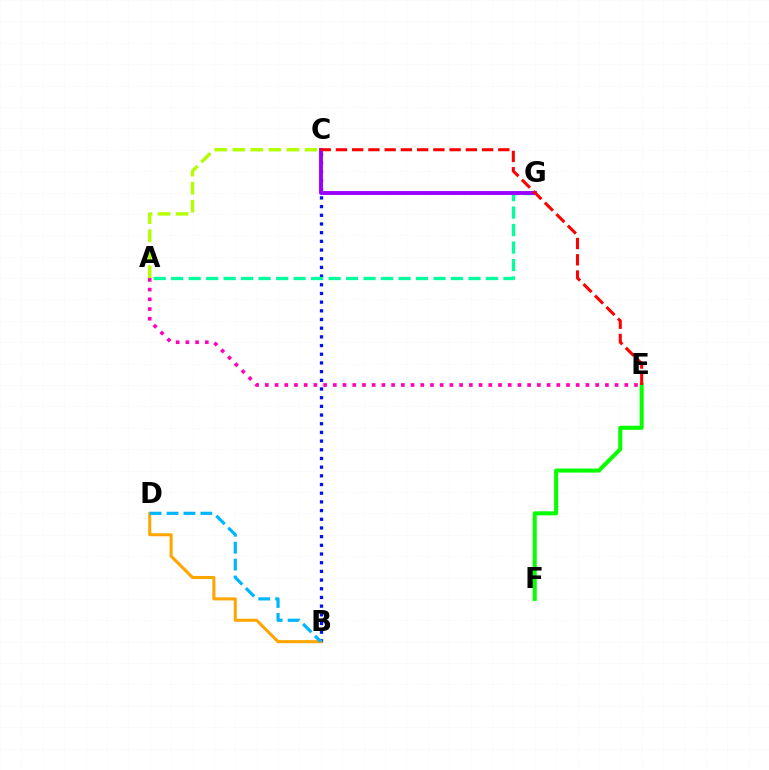{('B', 'C'): [{'color': '#0010ff', 'line_style': 'dotted', 'thickness': 2.36}], ('A', 'C'): [{'color': '#b3ff00', 'line_style': 'dashed', 'thickness': 2.45}], ('B', 'D'): [{'color': '#ffa500', 'line_style': 'solid', 'thickness': 2.21}, {'color': '#00b5ff', 'line_style': 'dashed', 'thickness': 2.3}], ('E', 'F'): [{'color': '#08ff00', 'line_style': 'solid', 'thickness': 2.92}], ('A', 'G'): [{'color': '#00ff9d', 'line_style': 'dashed', 'thickness': 2.38}], ('A', 'E'): [{'color': '#ff00bd', 'line_style': 'dotted', 'thickness': 2.64}], ('C', 'G'): [{'color': '#9b00ff', 'line_style': 'solid', 'thickness': 2.8}], ('C', 'E'): [{'color': '#ff0000', 'line_style': 'dashed', 'thickness': 2.21}]}